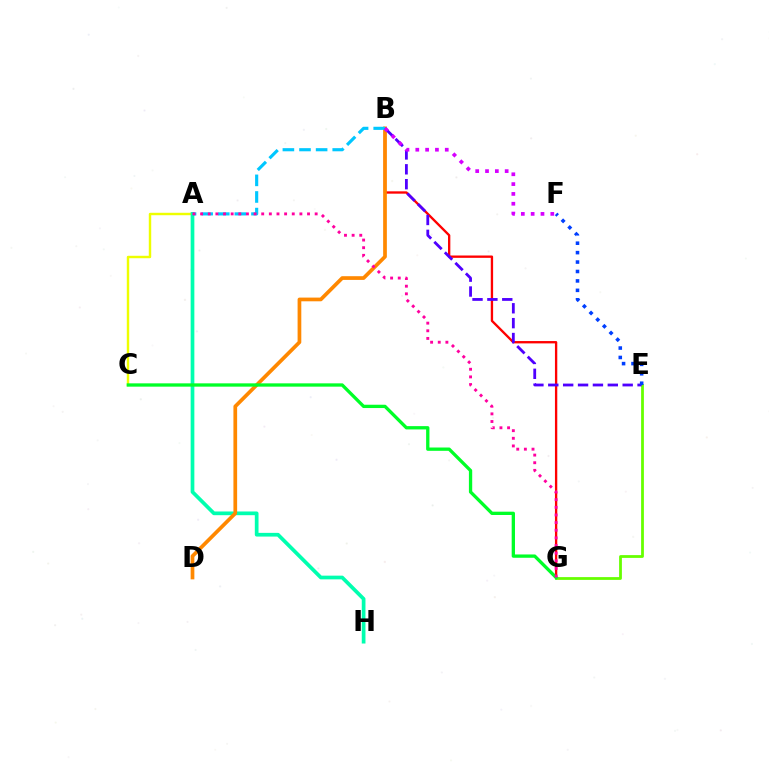{('A', 'C'): [{'color': '#eeff00', 'line_style': 'solid', 'thickness': 1.75}], ('B', 'G'): [{'color': '#ff0000', 'line_style': 'solid', 'thickness': 1.68}], ('A', 'H'): [{'color': '#00ffaf', 'line_style': 'solid', 'thickness': 2.67}], ('B', 'D'): [{'color': '#ff8800', 'line_style': 'solid', 'thickness': 2.67}], ('E', 'G'): [{'color': '#66ff00', 'line_style': 'solid', 'thickness': 2.0}], ('A', 'B'): [{'color': '#00c7ff', 'line_style': 'dashed', 'thickness': 2.26}], ('C', 'G'): [{'color': '#00ff27', 'line_style': 'solid', 'thickness': 2.38}], ('B', 'E'): [{'color': '#4f00ff', 'line_style': 'dashed', 'thickness': 2.02}], ('E', 'F'): [{'color': '#003fff', 'line_style': 'dotted', 'thickness': 2.56}], ('B', 'F'): [{'color': '#d600ff', 'line_style': 'dotted', 'thickness': 2.67}], ('A', 'G'): [{'color': '#ff00a0', 'line_style': 'dotted', 'thickness': 2.07}]}